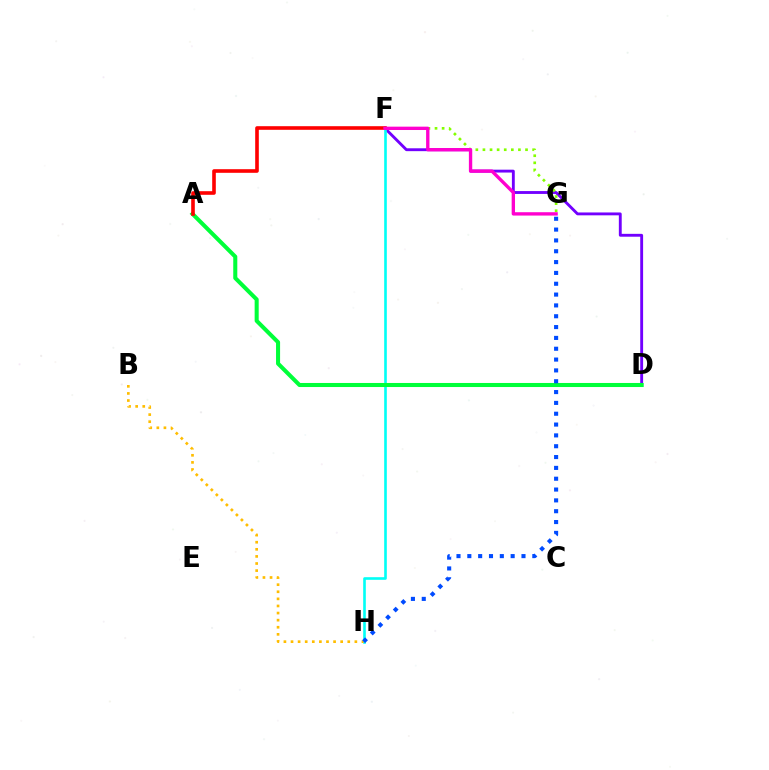{('D', 'F'): [{'color': '#7200ff', 'line_style': 'solid', 'thickness': 2.06}], ('F', 'G'): [{'color': '#84ff00', 'line_style': 'dotted', 'thickness': 1.93}, {'color': '#ff00cf', 'line_style': 'solid', 'thickness': 2.41}], ('F', 'H'): [{'color': '#00fff6', 'line_style': 'solid', 'thickness': 1.89}], ('A', 'D'): [{'color': '#00ff39', 'line_style': 'solid', 'thickness': 2.92}], ('A', 'F'): [{'color': '#ff0000', 'line_style': 'solid', 'thickness': 2.61}], ('B', 'H'): [{'color': '#ffbd00', 'line_style': 'dotted', 'thickness': 1.93}], ('G', 'H'): [{'color': '#004bff', 'line_style': 'dotted', 'thickness': 2.94}]}